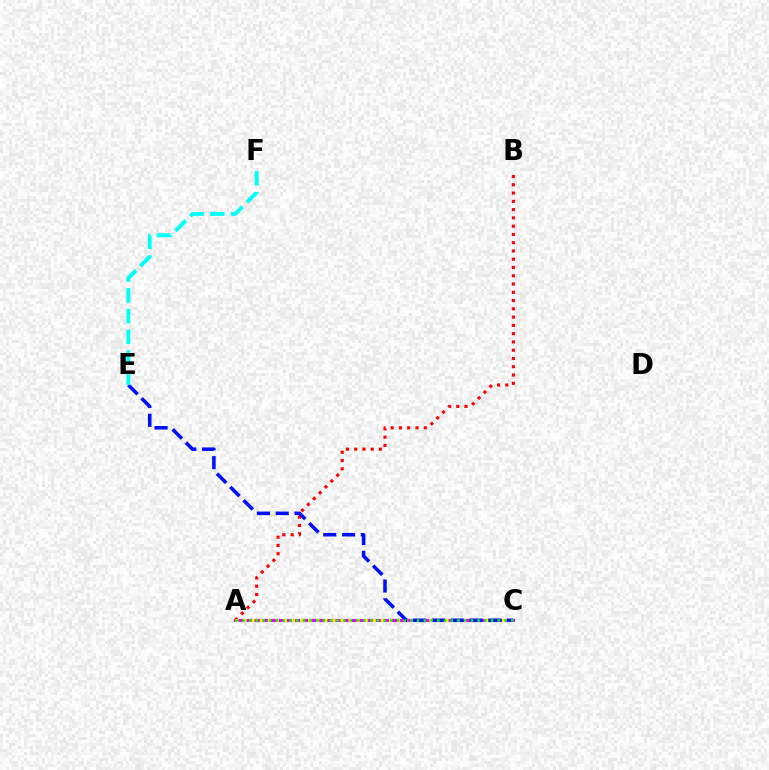{('A', 'C'): [{'color': '#ee00ff', 'line_style': 'solid', 'thickness': 2.24}, {'color': '#fcf500', 'line_style': 'dotted', 'thickness': 2.19}, {'color': '#08ff00', 'line_style': 'dotted', 'thickness': 1.83}], ('A', 'B'): [{'color': '#ff0000', 'line_style': 'dotted', 'thickness': 2.25}], ('C', 'E'): [{'color': '#0010ff', 'line_style': 'dashed', 'thickness': 2.55}], ('E', 'F'): [{'color': '#00fff6', 'line_style': 'dashed', 'thickness': 2.82}]}